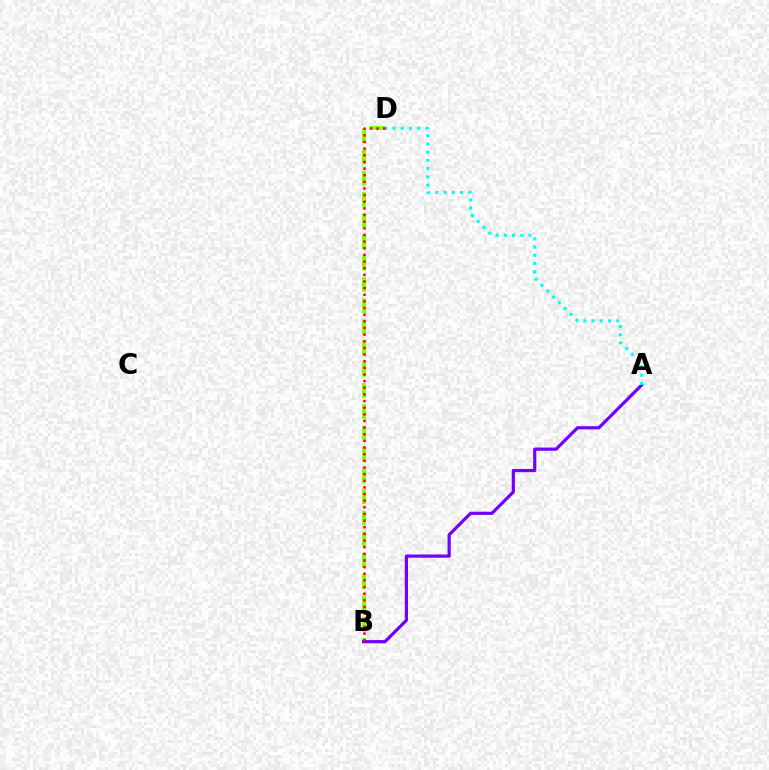{('B', 'D'): [{'color': '#84ff00', 'line_style': 'dashed', 'thickness': 2.89}, {'color': '#ff0000', 'line_style': 'dotted', 'thickness': 1.8}], ('A', 'B'): [{'color': '#7200ff', 'line_style': 'solid', 'thickness': 2.3}], ('A', 'D'): [{'color': '#00fff6', 'line_style': 'dotted', 'thickness': 2.24}]}